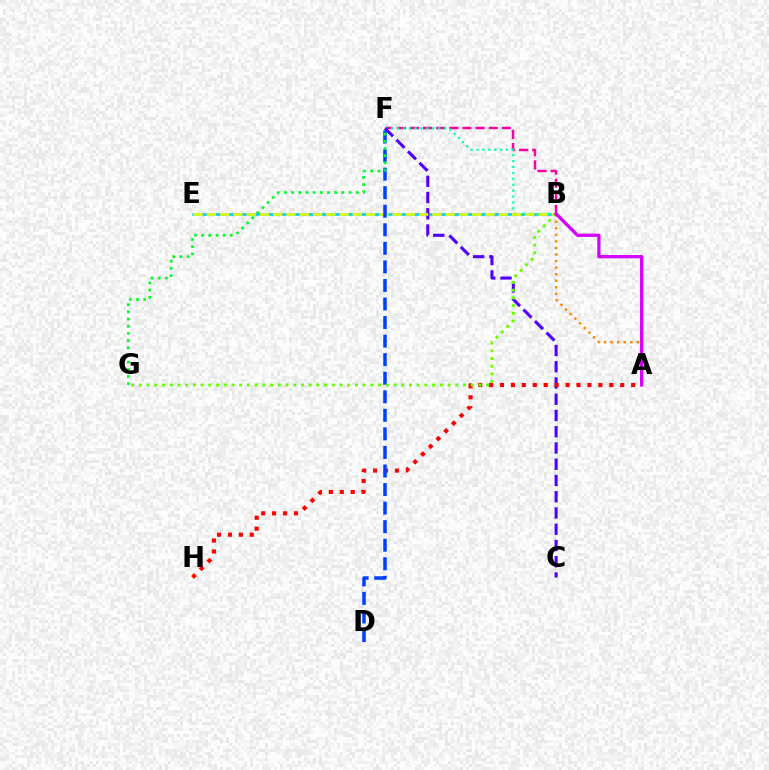{('B', 'E'): [{'color': '#00c7ff', 'line_style': 'solid', 'thickness': 1.8}, {'color': '#eeff00', 'line_style': 'dashed', 'thickness': 1.8}], ('B', 'F'): [{'color': '#ff00a0', 'line_style': 'dashed', 'thickness': 1.78}, {'color': '#00ffaf', 'line_style': 'dotted', 'thickness': 1.6}], ('C', 'F'): [{'color': '#4f00ff', 'line_style': 'dashed', 'thickness': 2.21}], ('A', 'H'): [{'color': '#ff0000', 'line_style': 'dotted', 'thickness': 2.97}], ('D', 'F'): [{'color': '#003fff', 'line_style': 'dashed', 'thickness': 2.52}], ('B', 'G'): [{'color': '#66ff00', 'line_style': 'dotted', 'thickness': 2.1}], ('F', 'G'): [{'color': '#00ff27', 'line_style': 'dotted', 'thickness': 1.95}], ('A', 'B'): [{'color': '#ff8800', 'line_style': 'dotted', 'thickness': 1.78}, {'color': '#d600ff', 'line_style': 'solid', 'thickness': 2.35}]}